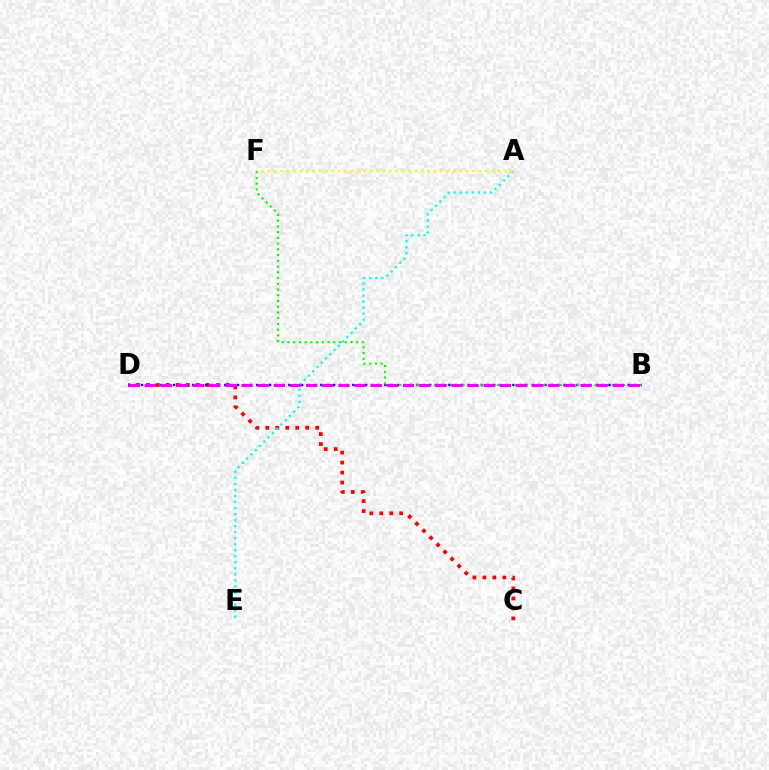{('C', 'D'): [{'color': '#ff0000', 'line_style': 'dotted', 'thickness': 2.71}], ('B', 'D'): [{'color': '#0010ff', 'line_style': 'dotted', 'thickness': 1.74}, {'color': '#ee00ff', 'line_style': 'dashed', 'thickness': 2.19}], ('A', 'E'): [{'color': '#00fff6', 'line_style': 'dotted', 'thickness': 1.64}], ('B', 'F'): [{'color': '#08ff00', 'line_style': 'dotted', 'thickness': 1.56}], ('A', 'F'): [{'color': '#fcf500', 'line_style': 'dotted', 'thickness': 1.74}]}